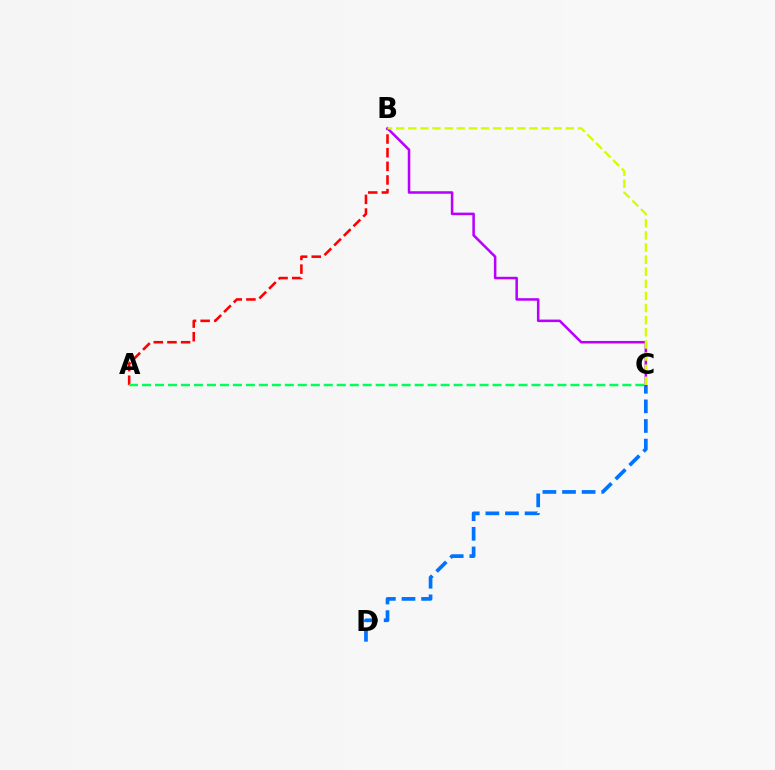{('A', 'B'): [{'color': '#ff0000', 'line_style': 'dashed', 'thickness': 1.85}], ('C', 'D'): [{'color': '#0074ff', 'line_style': 'dashed', 'thickness': 2.66}], ('B', 'C'): [{'color': '#b900ff', 'line_style': 'solid', 'thickness': 1.83}, {'color': '#d1ff00', 'line_style': 'dashed', 'thickness': 1.65}], ('A', 'C'): [{'color': '#00ff5c', 'line_style': 'dashed', 'thickness': 1.76}]}